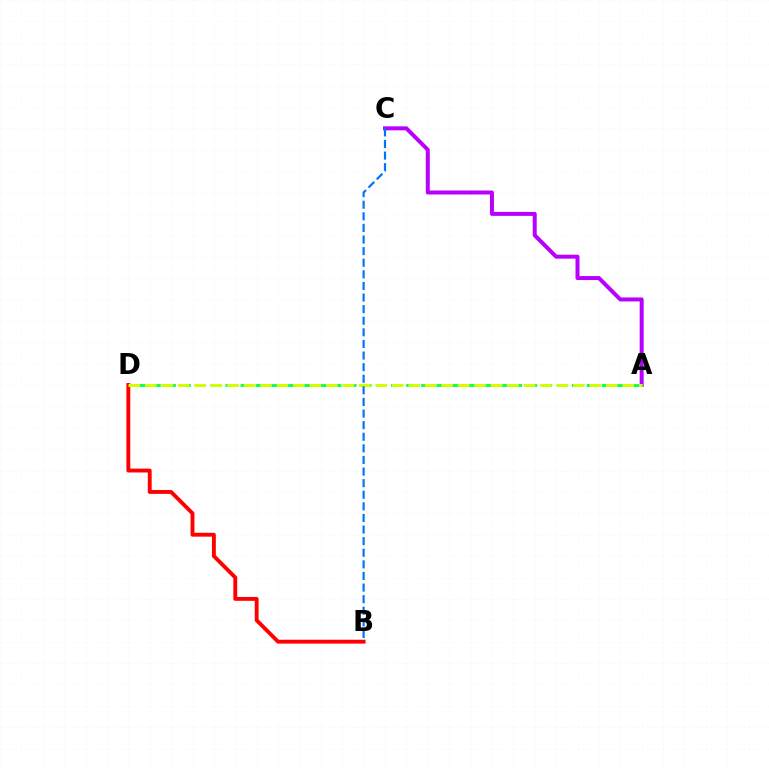{('A', 'C'): [{'color': '#b900ff', 'line_style': 'solid', 'thickness': 2.87}], ('A', 'D'): [{'color': '#00ff5c', 'line_style': 'dashed', 'thickness': 2.05}, {'color': '#d1ff00', 'line_style': 'dashed', 'thickness': 2.24}], ('B', 'D'): [{'color': '#ff0000', 'line_style': 'solid', 'thickness': 2.78}], ('B', 'C'): [{'color': '#0074ff', 'line_style': 'dashed', 'thickness': 1.58}]}